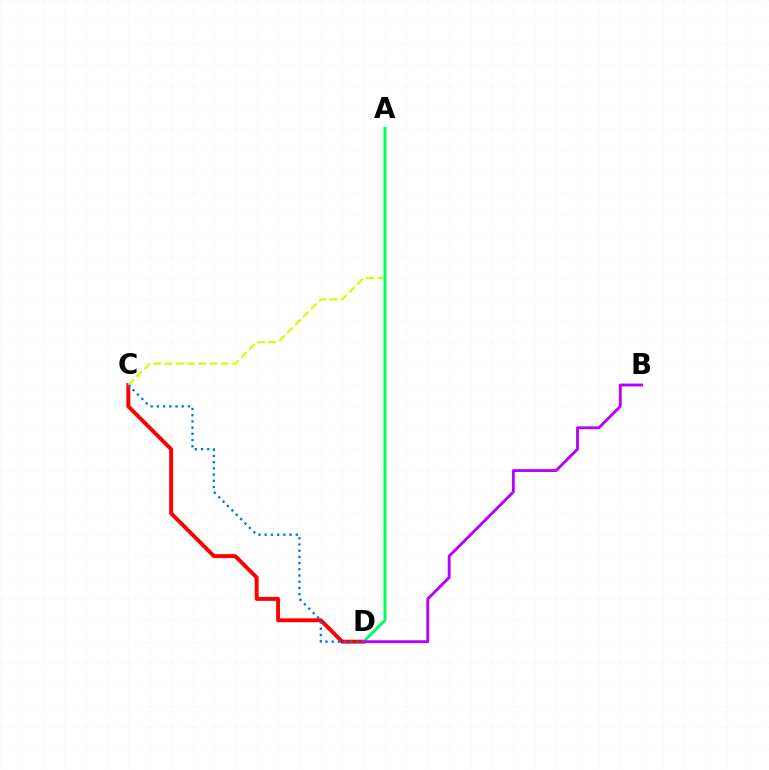{('C', 'D'): [{'color': '#ff0000', 'line_style': 'solid', 'thickness': 2.83}, {'color': '#0074ff', 'line_style': 'dotted', 'thickness': 1.69}], ('A', 'C'): [{'color': '#d1ff00', 'line_style': 'dashed', 'thickness': 1.53}], ('A', 'D'): [{'color': '#00ff5c', 'line_style': 'solid', 'thickness': 2.13}], ('B', 'D'): [{'color': '#b900ff', 'line_style': 'solid', 'thickness': 2.06}]}